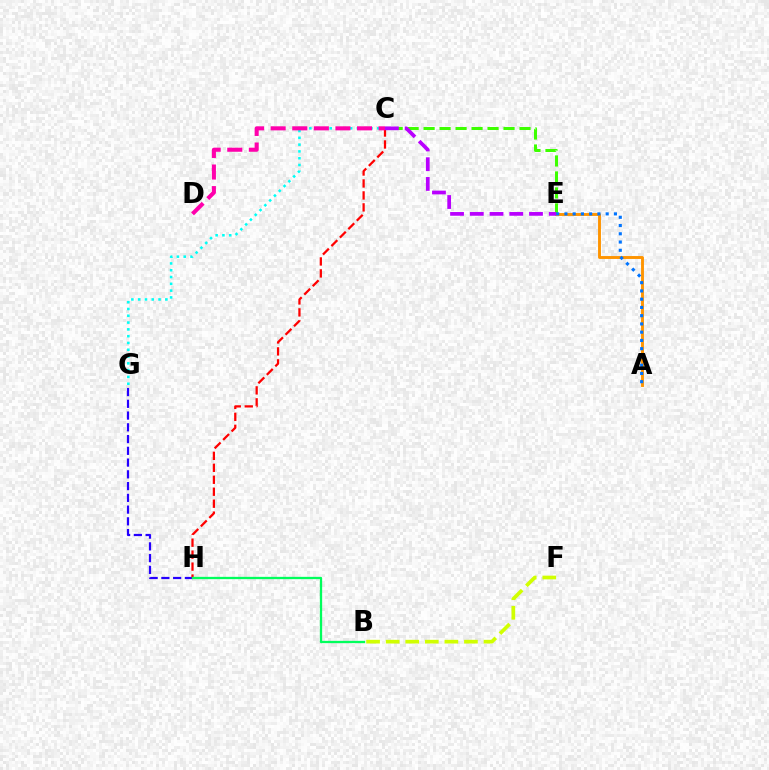{('B', 'F'): [{'color': '#d1ff00', 'line_style': 'dashed', 'thickness': 2.66}], ('C', 'G'): [{'color': '#00fff6', 'line_style': 'dotted', 'thickness': 1.85}], ('A', 'E'): [{'color': '#ff9400', 'line_style': 'solid', 'thickness': 2.09}, {'color': '#0074ff', 'line_style': 'dotted', 'thickness': 2.24}], ('C', 'E'): [{'color': '#3dff00', 'line_style': 'dashed', 'thickness': 2.17}, {'color': '#b900ff', 'line_style': 'dashed', 'thickness': 2.68}], ('G', 'H'): [{'color': '#2500ff', 'line_style': 'dashed', 'thickness': 1.6}], ('C', 'H'): [{'color': '#ff0000', 'line_style': 'dashed', 'thickness': 1.63}], ('B', 'H'): [{'color': '#00ff5c', 'line_style': 'solid', 'thickness': 1.65}], ('C', 'D'): [{'color': '#ff00ac', 'line_style': 'dashed', 'thickness': 2.93}]}